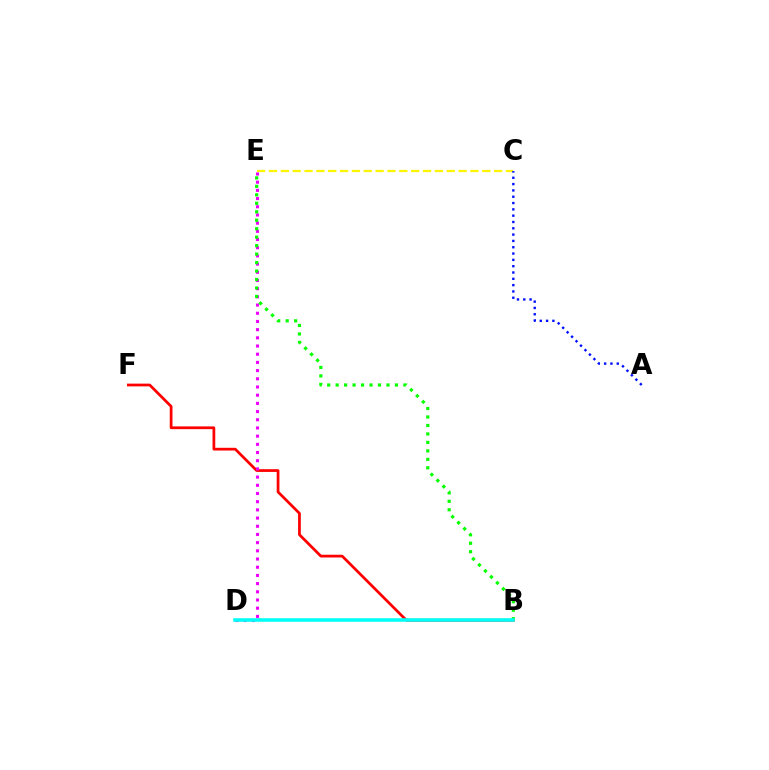{('C', 'E'): [{'color': '#fcf500', 'line_style': 'dashed', 'thickness': 1.61}], ('B', 'F'): [{'color': '#ff0000', 'line_style': 'solid', 'thickness': 1.98}], ('D', 'E'): [{'color': '#ee00ff', 'line_style': 'dotted', 'thickness': 2.23}], ('B', 'E'): [{'color': '#08ff00', 'line_style': 'dotted', 'thickness': 2.3}], ('A', 'C'): [{'color': '#0010ff', 'line_style': 'dotted', 'thickness': 1.72}], ('B', 'D'): [{'color': '#00fff6', 'line_style': 'solid', 'thickness': 2.57}]}